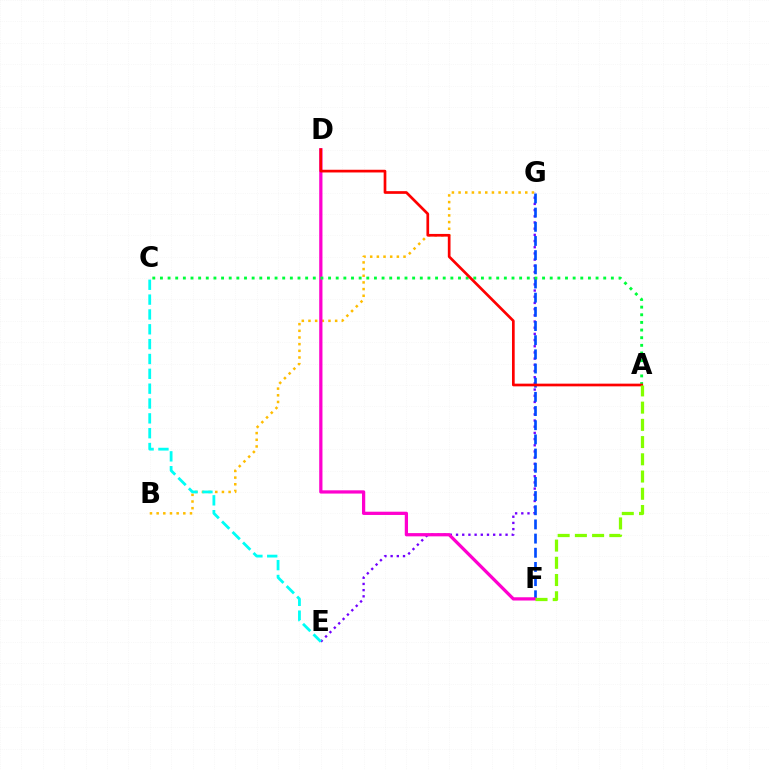{('E', 'G'): [{'color': '#7200ff', 'line_style': 'dotted', 'thickness': 1.68}], ('F', 'G'): [{'color': '#004bff', 'line_style': 'dashed', 'thickness': 1.93}], ('B', 'G'): [{'color': '#ffbd00', 'line_style': 'dotted', 'thickness': 1.81}], ('D', 'F'): [{'color': '#ff00cf', 'line_style': 'solid', 'thickness': 2.34}], ('C', 'E'): [{'color': '#00fff6', 'line_style': 'dashed', 'thickness': 2.02}], ('A', 'C'): [{'color': '#00ff39', 'line_style': 'dotted', 'thickness': 2.08}], ('A', 'D'): [{'color': '#ff0000', 'line_style': 'solid', 'thickness': 1.94}], ('A', 'F'): [{'color': '#84ff00', 'line_style': 'dashed', 'thickness': 2.34}]}